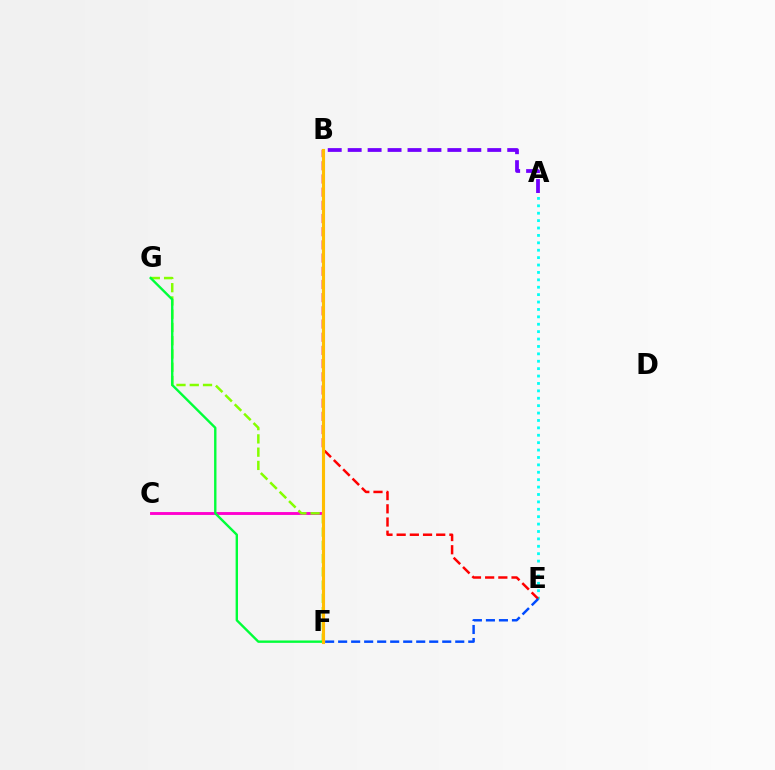{('C', 'F'): [{'color': '#ff00cf', 'line_style': 'solid', 'thickness': 2.08}], ('A', 'E'): [{'color': '#00fff6', 'line_style': 'dotted', 'thickness': 2.01}], ('F', 'G'): [{'color': '#84ff00', 'line_style': 'dashed', 'thickness': 1.8}, {'color': '#00ff39', 'line_style': 'solid', 'thickness': 1.71}], ('A', 'B'): [{'color': '#7200ff', 'line_style': 'dashed', 'thickness': 2.71}], ('B', 'E'): [{'color': '#ff0000', 'line_style': 'dashed', 'thickness': 1.79}], ('E', 'F'): [{'color': '#004bff', 'line_style': 'dashed', 'thickness': 1.77}], ('B', 'F'): [{'color': '#ffbd00', 'line_style': 'solid', 'thickness': 2.24}]}